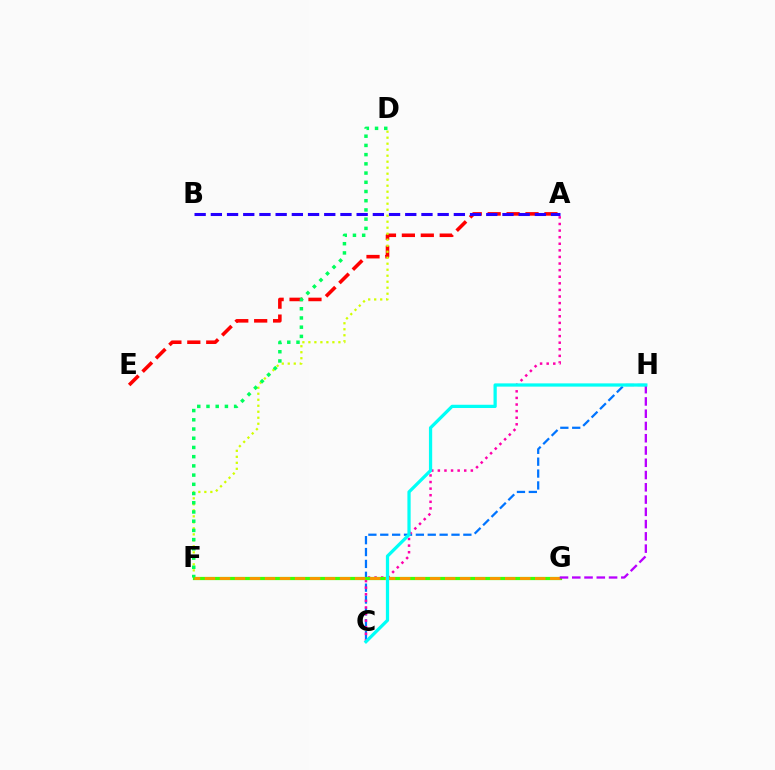{('A', 'E'): [{'color': '#ff0000', 'line_style': 'dashed', 'thickness': 2.57}], ('D', 'F'): [{'color': '#d1ff00', 'line_style': 'dotted', 'thickness': 1.63}, {'color': '#00ff5c', 'line_style': 'dotted', 'thickness': 2.5}], ('C', 'H'): [{'color': '#0074ff', 'line_style': 'dashed', 'thickness': 1.61}, {'color': '#00fff6', 'line_style': 'solid', 'thickness': 2.34}], ('A', 'C'): [{'color': '#ff00ac', 'line_style': 'dotted', 'thickness': 1.79}], ('F', 'G'): [{'color': '#3dff00', 'line_style': 'solid', 'thickness': 2.32}, {'color': '#ff9400', 'line_style': 'dashed', 'thickness': 2.04}], ('G', 'H'): [{'color': '#b900ff', 'line_style': 'dashed', 'thickness': 1.67}], ('A', 'B'): [{'color': '#2500ff', 'line_style': 'dashed', 'thickness': 2.2}]}